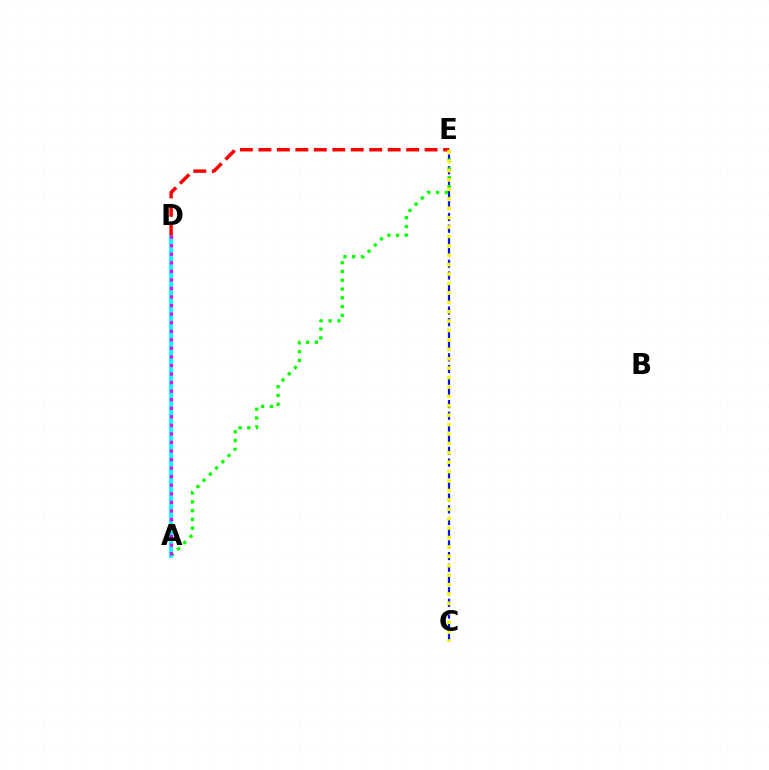{('C', 'E'): [{'color': '#0010ff', 'line_style': 'dashed', 'thickness': 1.59}, {'color': '#fcf500', 'line_style': 'dotted', 'thickness': 2.56}], ('A', 'E'): [{'color': '#08ff00', 'line_style': 'dotted', 'thickness': 2.39}], ('A', 'D'): [{'color': '#00fff6', 'line_style': 'solid', 'thickness': 2.72}, {'color': '#ee00ff', 'line_style': 'dotted', 'thickness': 2.33}], ('D', 'E'): [{'color': '#ff0000', 'line_style': 'dashed', 'thickness': 2.51}]}